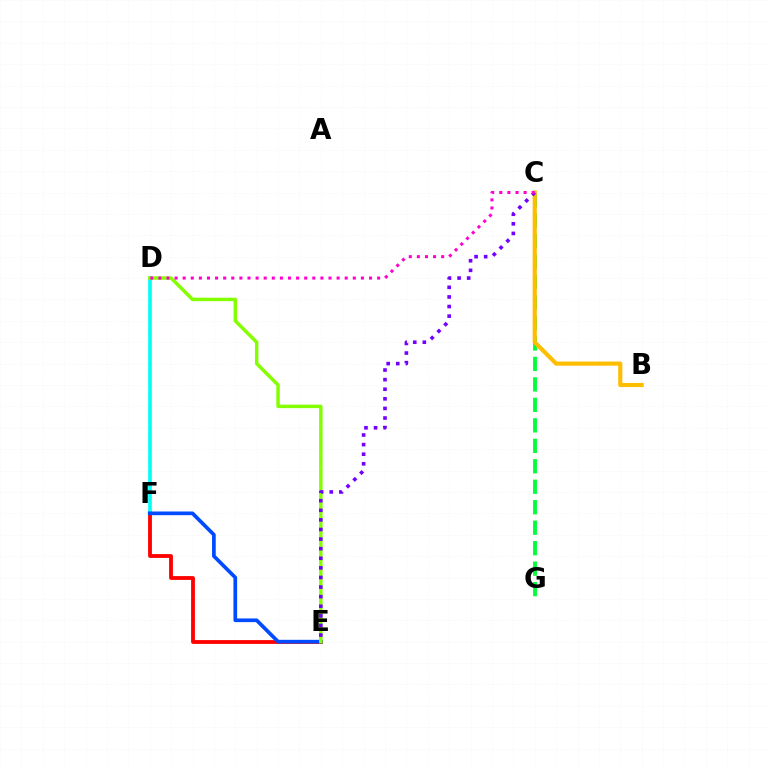{('E', 'F'): [{'color': '#ff0000', 'line_style': 'solid', 'thickness': 2.75}, {'color': '#004bff', 'line_style': 'solid', 'thickness': 2.66}], ('C', 'G'): [{'color': '#00ff39', 'line_style': 'dashed', 'thickness': 2.78}], ('B', 'C'): [{'color': '#ffbd00', 'line_style': 'solid', 'thickness': 2.98}], ('D', 'F'): [{'color': '#00fff6', 'line_style': 'solid', 'thickness': 2.63}], ('D', 'E'): [{'color': '#84ff00', 'line_style': 'solid', 'thickness': 2.49}], ('C', 'E'): [{'color': '#7200ff', 'line_style': 'dotted', 'thickness': 2.61}], ('C', 'D'): [{'color': '#ff00cf', 'line_style': 'dotted', 'thickness': 2.2}]}